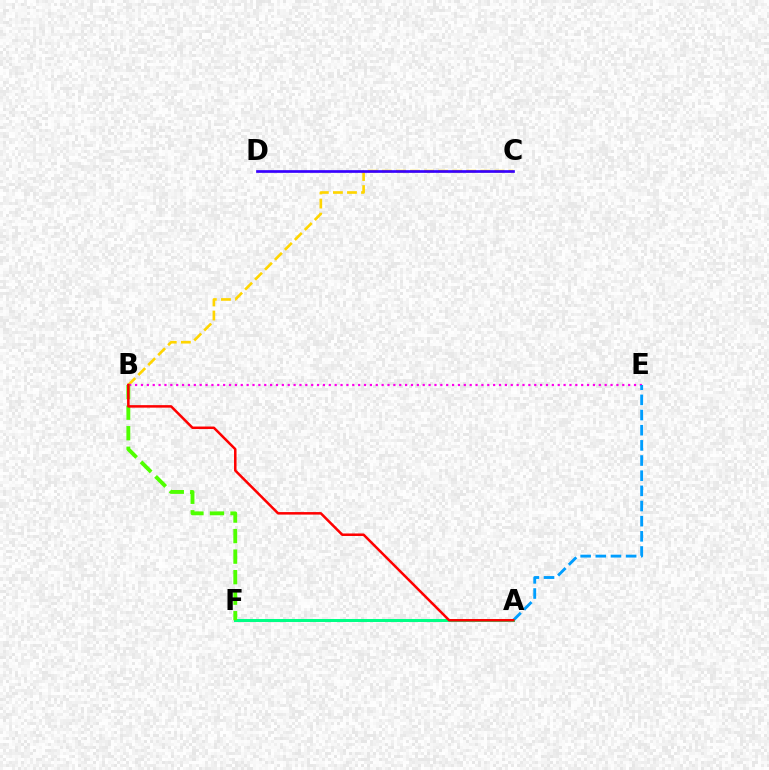{('B', 'C'): [{'color': '#ffd500', 'line_style': 'dashed', 'thickness': 1.91}], ('B', 'E'): [{'color': '#ff00ed', 'line_style': 'dotted', 'thickness': 1.59}], ('A', 'E'): [{'color': '#009eff', 'line_style': 'dashed', 'thickness': 2.06}], ('C', 'D'): [{'color': '#3700ff', 'line_style': 'solid', 'thickness': 1.93}], ('A', 'F'): [{'color': '#00ff86', 'line_style': 'solid', 'thickness': 2.17}], ('B', 'F'): [{'color': '#4fff00', 'line_style': 'dashed', 'thickness': 2.79}], ('A', 'B'): [{'color': '#ff0000', 'line_style': 'solid', 'thickness': 1.81}]}